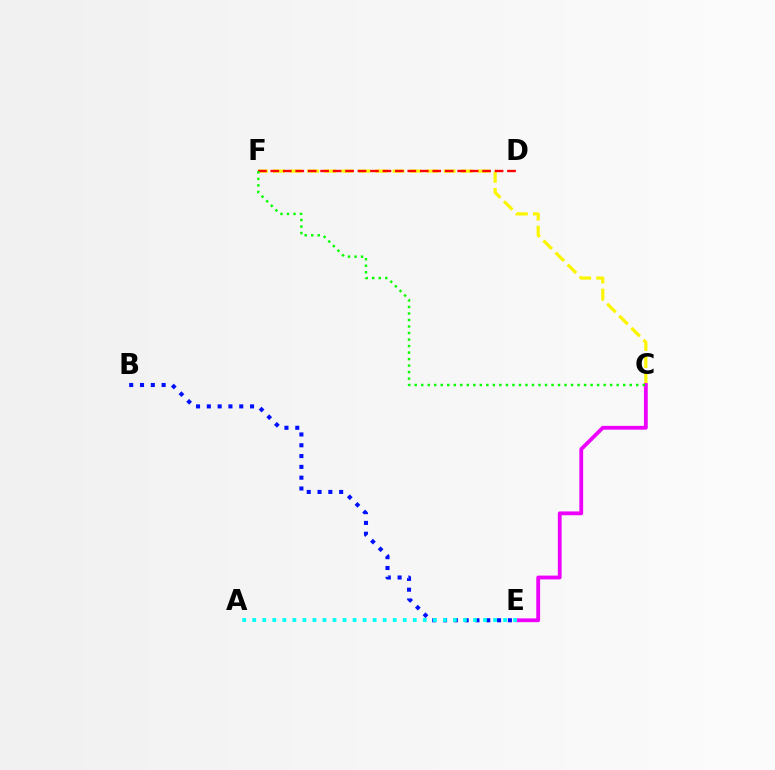{('C', 'F'): [{'color': '#fcf500', 'line_style': 'dashed', 'thickness': 2.32}, {'color': '#08ff00', 'line_style': 'dotted', 'thickness': 1.77}], ('D', 'F'): [{'color': '#ff0000', 'line_style': 'dashed', 'thickness': 1.69}], ('B', 'E'): [{'color': '#0010ff', 'line_style': 'dotted', 'thickness': 2.94}], ('C', 'E'): [{'color': '#ee00ff', 'line_style': 'solid', 'thickness': 2.74}], ('A', 'E'): [{'color': '#00fff6', 'line_style': 'dotted', 'thickness': 2.73}]}